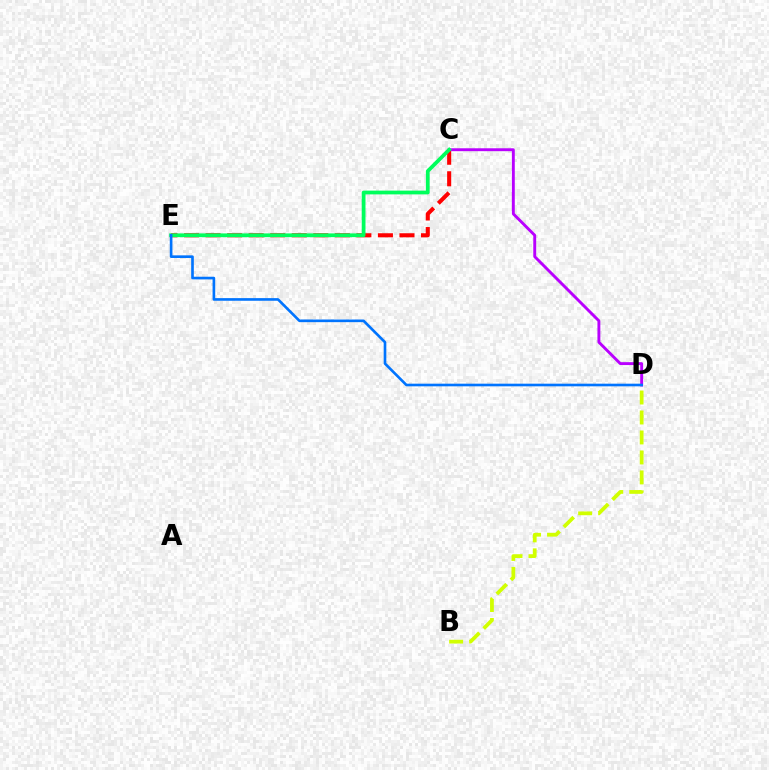{('C', 'E'): [{'color': '#ff0000', 'line_style': 'dashed', 'thickness': 2.93}, {'color': '#00ff5c', 'line_style': 'solid', 'thickness': 2.71}], ('C', 'D'): [{'color': '#b900ff', 'line_style': 'solid', 'thickness': 2.09}], ('B', 'D'): [{'color': '#d1ff00', 'line_style': 'dashed', 'thickness': 2.71}], ('D', 'E'): [{'color': '#0074ff', 'line_style': 'solid', 'thickness': 1.9}]}